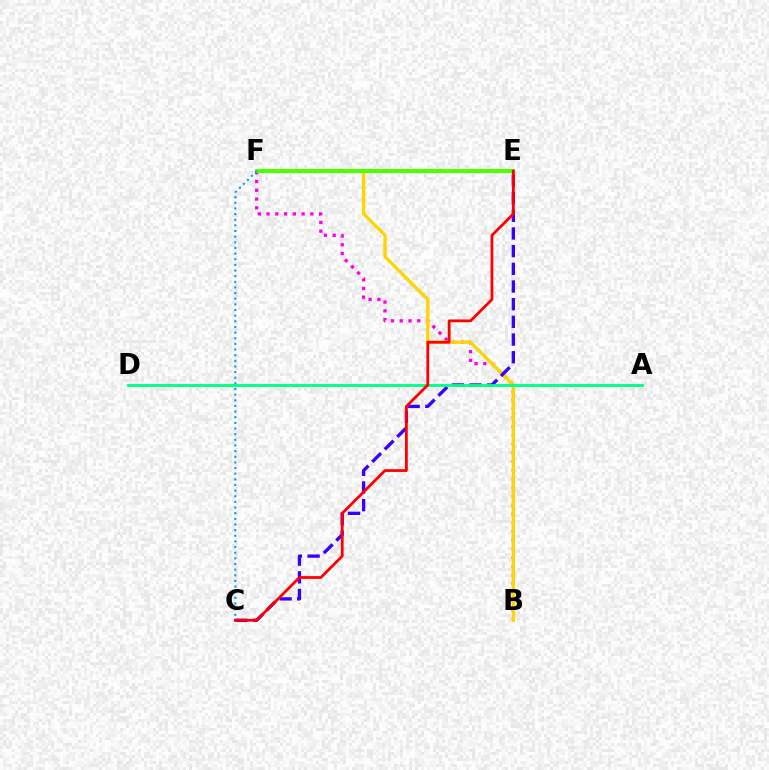{('B', 'F'): [{'color': '#ff00ed', 'line_style': 'dotted', 'thickness': 2.38}, {'color': '#ffd500', 'line_style': 'solid', 'thickness': 2.38}], ('C', 'E'): [{'color': '#3700ff', 'line_style': 'dashed', 'thickness': 2.4}, {'color': '#ff0000', 'line_style': 'solid', 'thickness': 2.0}], ('E', 'F'): [{'color': '#4fff00', 'line_style': 'solid', 'thickness': 2.94}], ('C', 'F'): [{'color': '#009eff', 'line_style': 'dotted', 'thickness': 1.53}], ('A', 'D'): [{'color': '#00ff86', 'line_style': 'solid', 'thickness': 2.05}]}